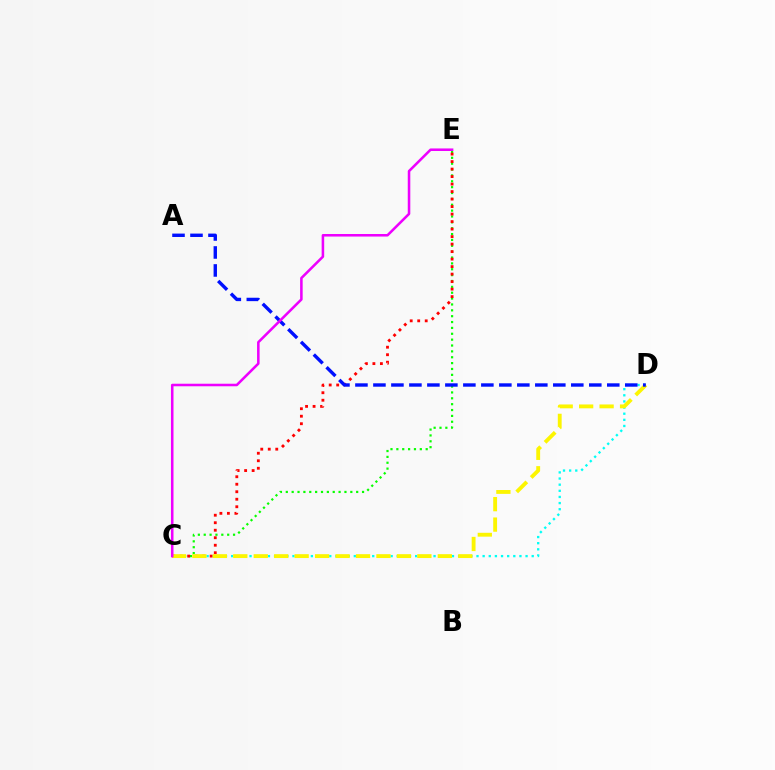{('C', 'D'): [{'color': '#00fff6', 'line_style': 'dotted', 'thickness': 1.67}, {'color': '#fcf500', 'line_style': 'dashed', 'thickness': 2.78}], ('C', 'E'): [{'color': '#08ff00', 'line_style': 'dotted', 'thickness': 1.59}, {'color': '#ff0000', 'line_style': 'dotted', 'thickness': 2.04}, {'color': '#ee00ff', 'line_style': 'solid', 'thickness': 1.83}], ('A', 'D'): [{'color': '#0010ff', 'line_style': 'dashed', 'thickness': 2.44}]}